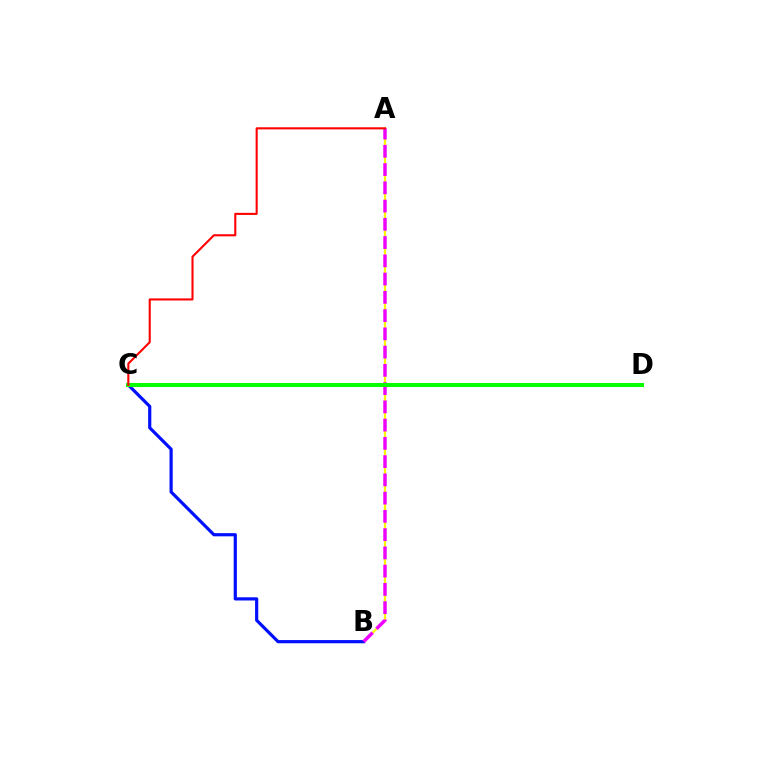{('A', 'B'): [{'color': '#fcf500', 'line_style': 'solid', 'thickness': 1.55}, {'color': '#ee00ff', 'line_style': 'dashed', 'thickness': 2.48}], ('B', 'C'): [{'color': '#0010ff', 'line_style': 'solid', 'thickness': 2.29}], ('C', 'D'): [{'color': '#00fff6', 'line_style': 'solid', 'thickness': 1.99}, {'color': '#08ff00', 'line_style': 'solid', 'thickness': 2.91}], ('A', 'C'): [{'color': '#ff0000', 'line_style': 'solid', 'thickness': 1.51}]}